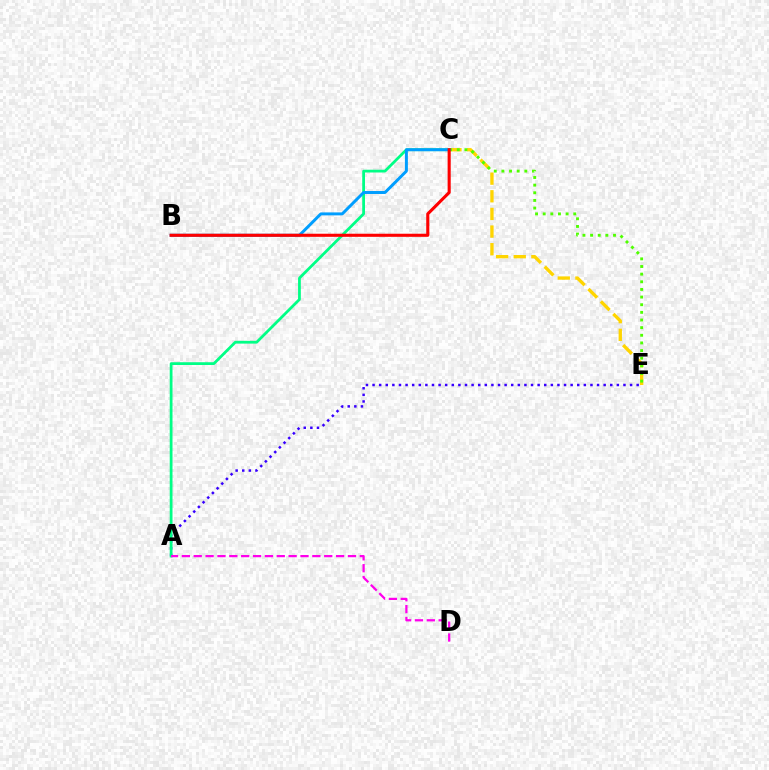{('A', 'E'): [{'color': '#3700ff', 'line_style': 'dotted', 'thickness': 1.79}], ('A', 'C'): [{'color': '#00ff86', 'line_style': 'solid', 'thickness': 2.0}], ('C', 'E'): [{'color': '#ffd500', 'line_style': 'dashed', 'thickness': 2.4}, {'color': '#4fff00', 'line_style': 'dotted', 'thickness': 2.08}], ('B', 'C'): [{'color': '#009eff', 'line_style': 'solid', 'thickness': 2.14}, {'color': '#ff0000', 'line_style': 'solid', 'thickness': 2.22}], ('A', 'D'): [{'color': '#ff00ed', 'line_style': 'dashed', 'thickness': 1.61}]}